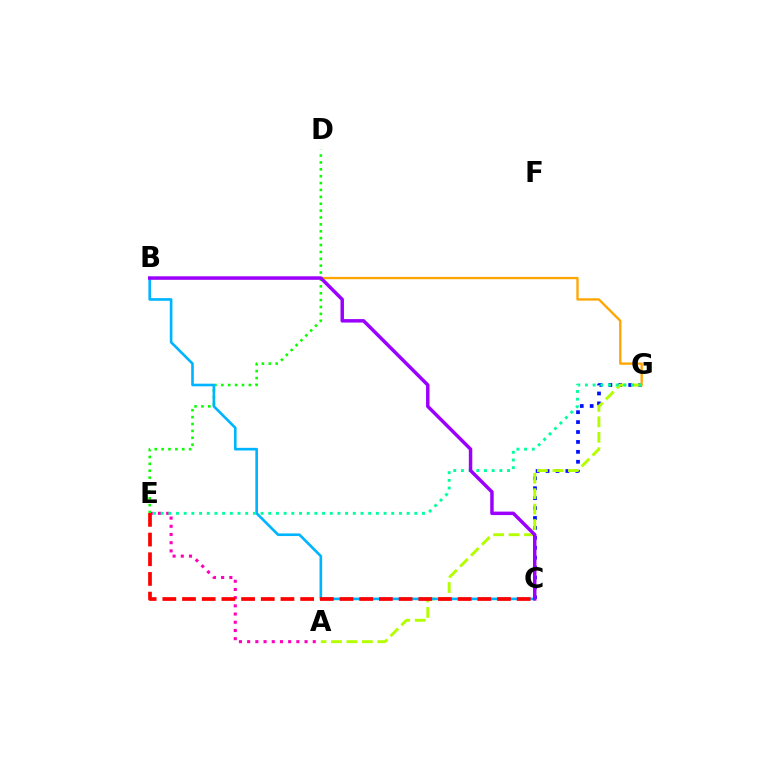{('A', 'E'): [{'color': '#ff00bd', 'line_style': 'dotted', 'thickness': 2.23}], ('C', 'G'): [{'color': '#0010ff', 'line_style': 'dotted', 'thickness': 2.7}], ('D', 'E'): [{'color': '#08ff00', 'line_style': 'dotted', 'thickness': 1.87}], ('B', 'G'): [{'color': '#ffa500', 'line_style': 'solid', 'thickness': 1.67}], ('A', 'G'): [{'color': '#b3ff00', 'line_style': 'dashed', 'thickness': 2.1}], ('B', 'C'): [{'color': '#00b5ff', 'line_style': 'solid', 'thickness': 1.91}, {'color': '#9b00ff', 'line_style': 'solid', 'thickness': 2.5}], ('E', 'G'): [{'color': '#00ff9d', 'line_style': 'dotted', 'thickness': 2.09}], ('C', 'E'): [{'color': '#ff0000', 'line_style': 'dashed', 'thickness': 2.67}]}